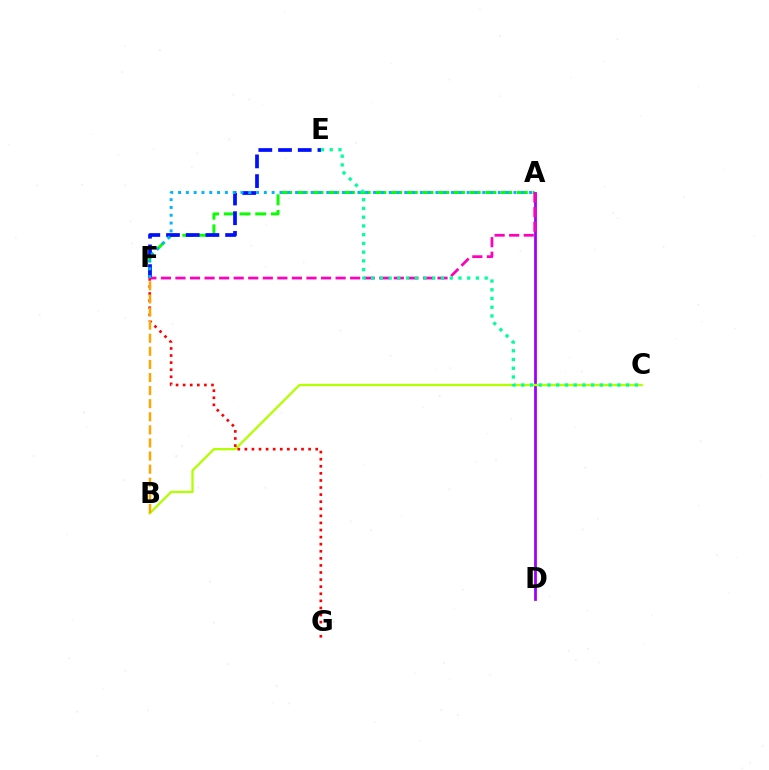{('A', 'F'): [{'color': '#08ff00', 'line_style': 'dashed', 'thickness': 2.14}, {'color': '#ff00bd', 'line_style': 'dashed', 'thickness': 1.98}, {'color': '#00b5ff', 'line_style': 'dotted', 'thickness': 2.12}], ('A', 'D'): [{'color': '#9b00ff', 'line_style': 'solid', 'thickness': 1.99}], ('B', 'C'): [{'color': '#b3ff00', 'line_style': 'solid', 'thickness': 1.65}], ('E', 'F'): [{'color': '#0010ff', 'line_style': 'dashed', 'thickness': 2.68}], ('F', 'G'): [{'color': '#ff0000', 'line_style': 'dotted', 'thickness': 1.92}], ('B', 'F'): [{'color': '#ffa500', 'line_style': 'dashed', 'thickness': 1.78}], ('C', 'E'): [{'color': '#00ff9d', 'line_style': 'dotted', 'thickness': 2.37}]}